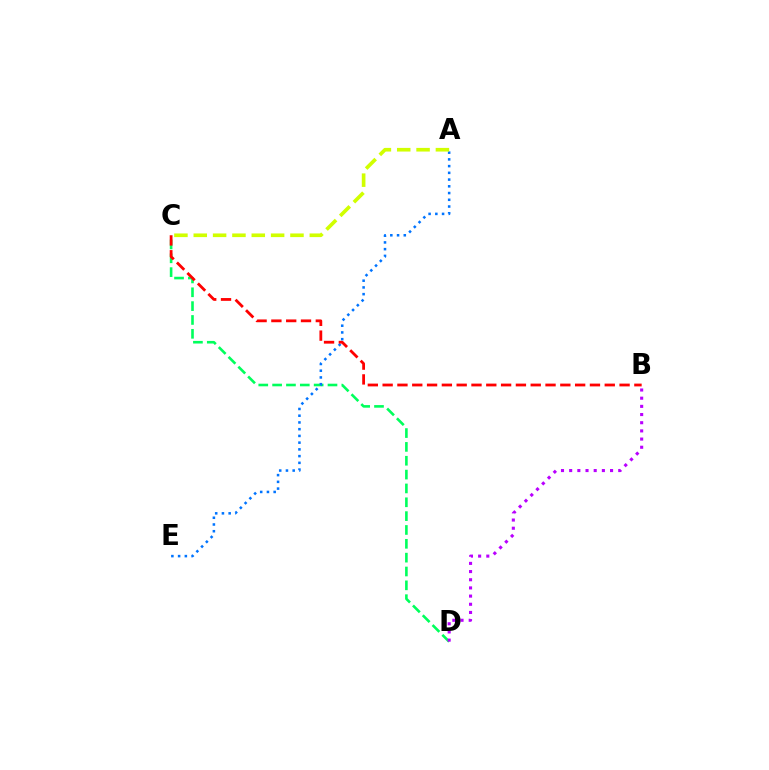{('C', 'D'): [{'color': '#00ff5c', 'line_style': 'dashed', 'thickness': 1.88}], ('A', 'E'): [{'color': '#0074ff', 'line_style': 'dotted', 'thickness': 1.83}], ('A', 'C'): [{'color': '#d1ff00', 'line_style': 'dashed', 'thickness': 2.63}], ('B', 'C'): [{'color': '#ff0000', 'line_style': 'dashed', 'thickness': 2.01}], ('B', 'D'): [{'color': '#b900ff', 'line_style': 'dotted', 'thickness': 2.22}]}